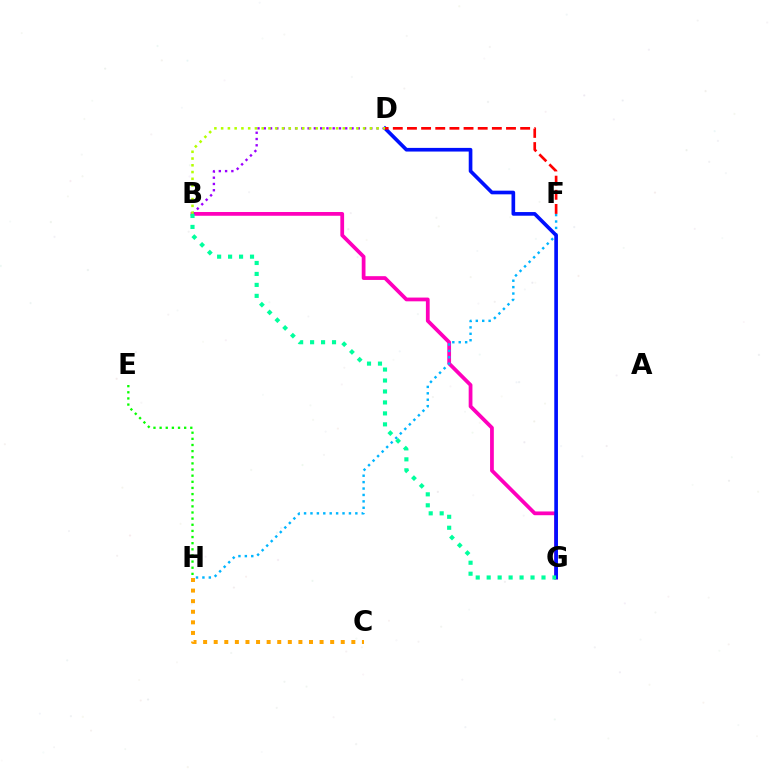{('B', 'G'): [{'color': '#ff00bd', 'line_style': 'solid', 'thickness': 2.7}, {'color': '#00ff9d', 'line_style': 'dotted', 'thickness': 2.98}], ('F', 'H'): [{'color': '#00b5ff', 'line_style': 'dotted', 'thickness': 1.74}], ('E', 'H'): [{'color': '#08ff00', 'line_style': 'dotted', 'thickness': 1.67}], ('C', 'H'): [{'color': '#ffa500', 'line_style': 'dotted', 'thickness': 2.88}], ('D', 'G'): [{'color': '#0010ff', 'line_style': 'solid', 'thickness': 2.63}], ('D', 'F'): [{'color': '#ff0000', 'line_style': 'dashed', 'thickness': 1.92}], ('B', 'D'): [{'color': '#9b00ff', 'line_style': 'dotted', 'thickness': 1.7}, {'color': '#b3ff00', 'line_style': 'dotted', 'thickness': 1.84}]}